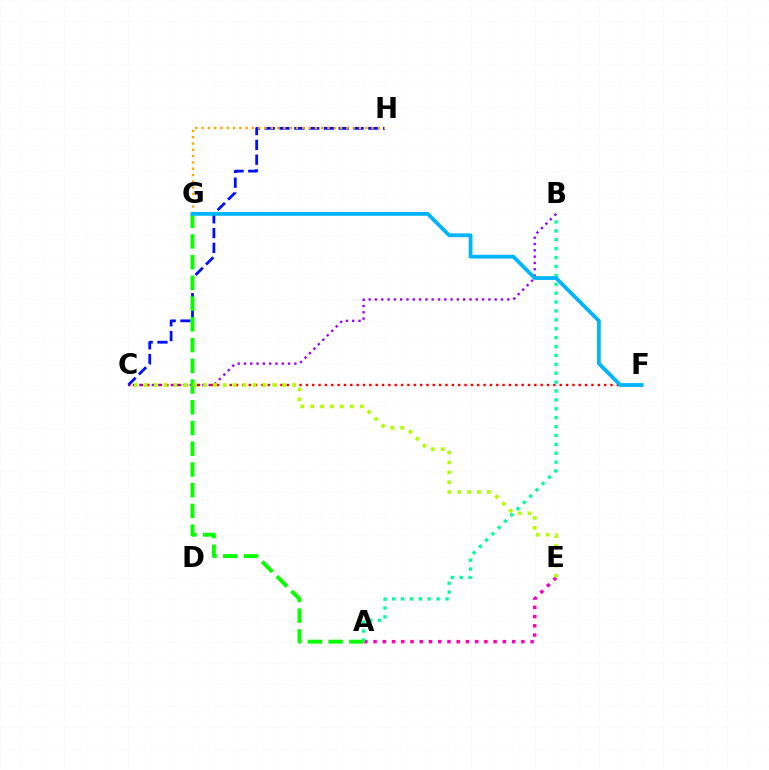{('C', 'F'): [{'color': '#ff0000', 'line_style': 'dotted', 'thickness': 1.72}], ('A', 'E'): [{'color': '#ff00bd', 'line_style': 'dotted', 'thickness': 2.51}], ('C', 'H'): [{'color': '#0010ff', 'line_style': 'dashed', 'thickness': 2.01}], ('A', 'B'): [{'color': '#00ff9d', 'line_style': 'dotted', 'thickness': 2.42}], ('B', 'C'): [{'color': '#9b00ff', 'line_style': 'dotted', 'thickness': 1.71}], ('A', 'G'): [{'color': '#08ff00', 'line_style': 'dashed', 'thickness': 2.82}], ('G', 'H'): [{'color': '#ffa500', 'line_style': 'dotted', 'thickness': 1.71}], ('F', 'G'): [{'color': '#00b5ff', 'line_style': 'solid', 'thickness': 2.72}], ('C', 'E'): [{'color': '#b3ff00', 'line_style': 'dotted', 'thickness': 2.69}]}